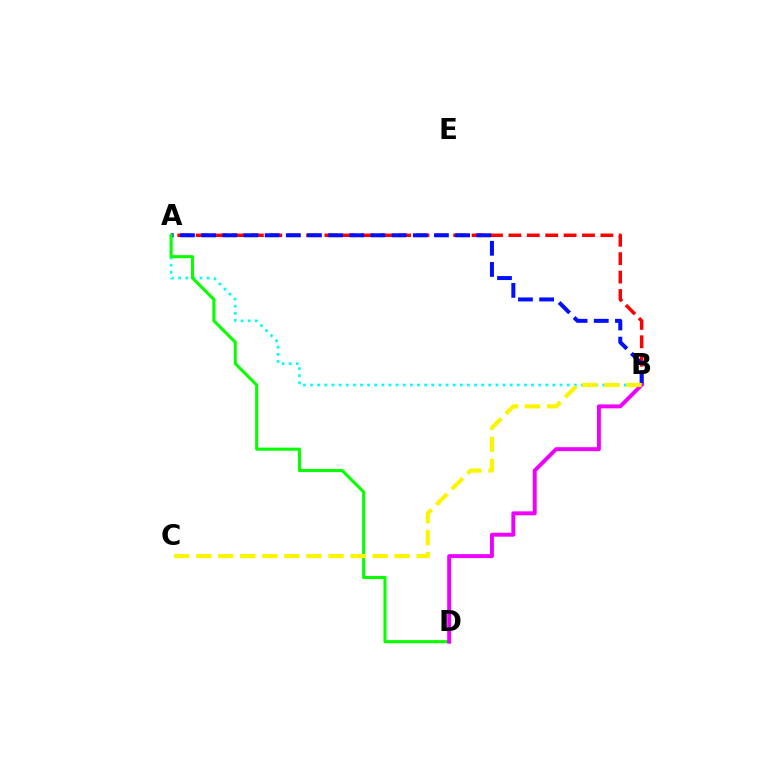{('A', 'B'): [{'color': '#00fff6', 'line_style': 'dotted', 'thickness': 1.94}, {'color': '#ff0000', 'line_style': 'dashed', 'thickness': 2.5}, {'color': '#0010ff', 'line_style': 'dashed', 'thickness': 2.88}], ('A', 'D'): [{'color': '#08ff00', 'line_style': 'solid', 'thickness': 2.22}], ('B', 'D'): [{'color': '#ee00ff', 'line_style': 'solid', 'thickness': 2.83}], ('B', 'C'): [{'color': '#fcf500', 'line_style': 'dashed', 'thickness': 3.0}]}